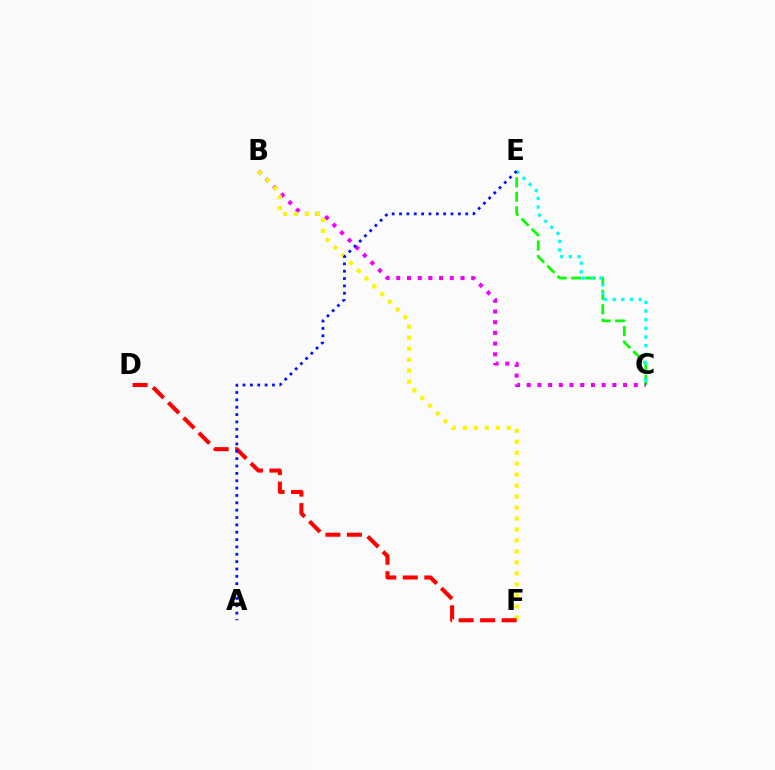{('C', 'E'): [{'color': '#08ff00', 'line_style': 'dashed', 'thickness': 1.96}, {'color': '#00fff6', 'line_style': 'dotted', 'thickness': 2.35}], ('B', 'C'): [{'color': '#ee00ff', 'line_style': 'dotted', 'thickness': 2.91}], ('B', 'F'): [{'color': '#fcf500', 'line_style': 'dotted', 'thickness': 2.98}], ('D', 'F'): [{'color': '#ff0000', 'line_style': 'dashed', 'thickness': 2.92}], ('A', 'E'): [{'color': '#0010ff', 'line_style': 'dotted', 'thickness': 2.0}]}